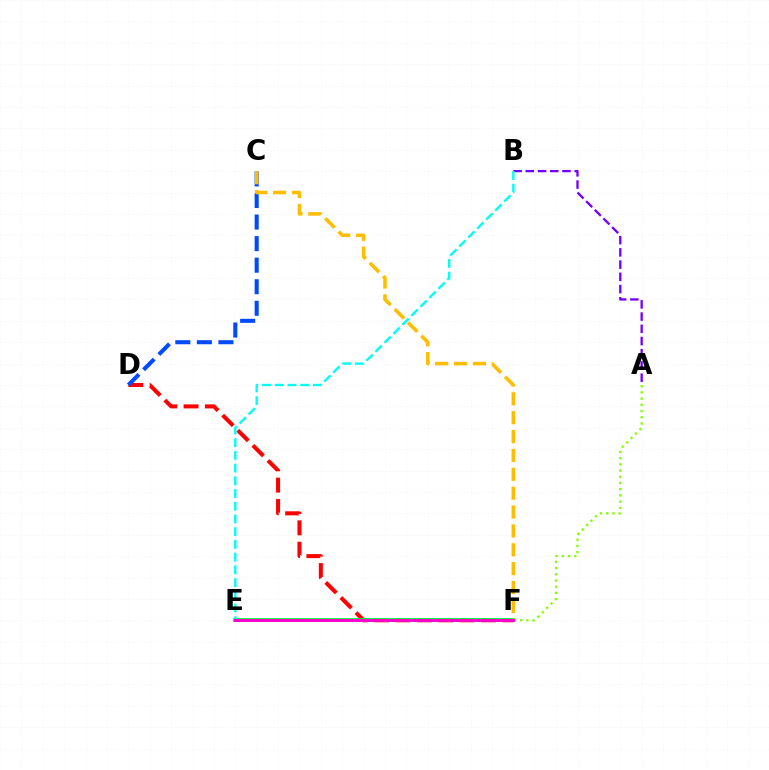{('D', 'F'): [{'color': '#ff0000', 'line_style': 'dashed', 'thickness': 2.9}], ('A', 'F'): [{'color': '#84ff00', 'line_style': 'dotted', 'thickness': 1.69}], ('C', 'D'): [{'color': '#004bff', 'line_style': 'dashed', 'thickness': 2.93}], ('E', 'F'): [{'color': '#00ff39', 'line_style': 'solid', 'thickness': 2.78}, {'color': '#ff00cf', 'line_style': 'solid', 'thickness': 2.11}], ('A', 'B'): [{'color': '#7200ff', 'line_style': 'dashed', 'thickness': 1.66}], ('B', 'E'): [{'color': '#00fff6', 'line_style': 'dashed', 'thickness': 1.73}], ('C', 'F'): [{'color': '#ffbd00', 'line_style': 'dashed', 'thickness': 2.56}]}